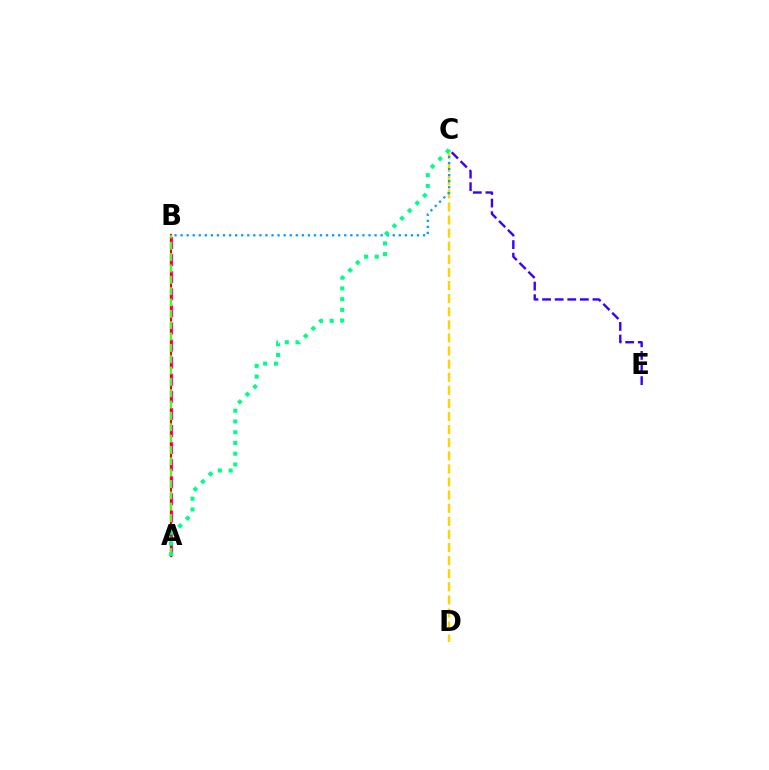{('A', 'B'): [{'color': '#ff00ed', 'line_style': 'dashed', 'thickness': 2.32}, {'color': '#ff0000', 'line_style': 'solid', 'thickness': 1.55}, {'color': '#4fff00', 'line_style': 'dashed', 'thickness': 1.54}], ('C', 'D'): [{'color': '#ffd500', 'line_style': 'dashed', 'thickness': 1.78}], ('C', 'E'): [{'color': '#3700ff', 'line_style': 'dashed', 'thickness': 1.71}], ('B', 'C'): [{'color': '#009eff', 'line_style': 'dotted', 'thickness': 1.65}], ('A', 'C'): [{'color': '#00ff86', 'line_style': 'dotted', 'thickness': 2.92}]}